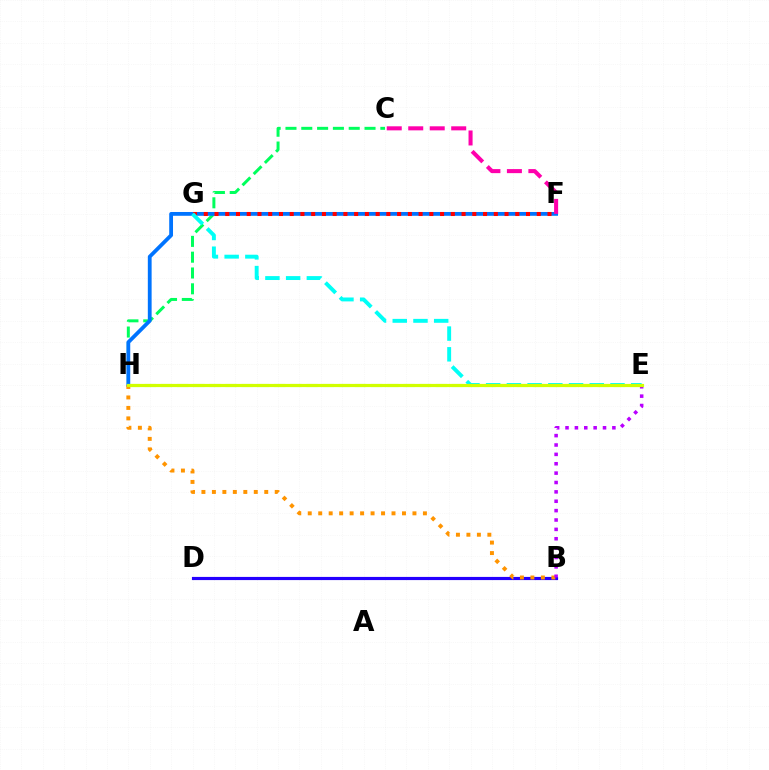{('C', 'H'): [{'color': '#00ff5c', 'line_style': 'dashed', 'thickness': 2.15}], ('F', 'H'): [{'color': '#0074ff', 'line_style': 'solid', 'thickness': 2.74}], ('F', 'G'): [{'color': '#ff0000', 'line_style': 'dotted', 'thickness': 2.92}], ('E', 'G'): [{'color': '#00fff6', 'line_style': 'dashed', 'thickness': 2.81}], ('E', 'H'): [{'color': '#3dff00', 'line_style': 'dashed', 'thickness': 2.2}, {'color': '#d1ff00', 'line_style': 'solid', 'thickness': 2.29}], ('B', 'D'): [{'color': '#2500ff', 'line_style': 'solid', 'thickness': 2.28}], ('B', 'H'): [{'color': '#ff9400', 'line_style': 'dotted', 'thickness': 2.84}], ('B', 'E'): [{'color': '#b900ff', 'line_style': 'dotted', 'thickness': 2.55}], ('C', 'F'): [{'color': '#ff00ac', 'line_style': 'dashed', 'thickness': 2.92}]}